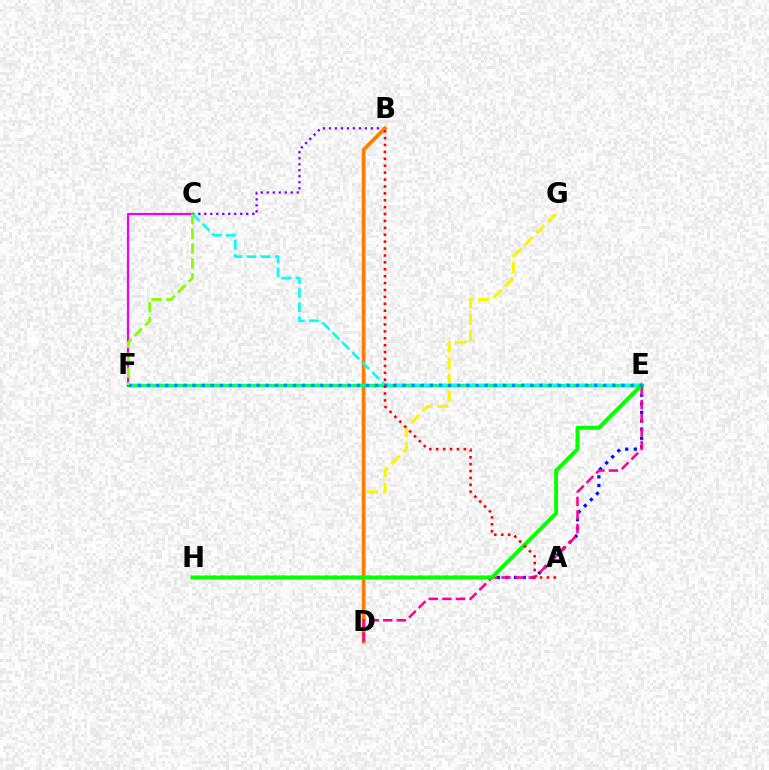{('B', 'C'): [{'color': '#7200ff', 'line_style': 'dotted', 'thickness': 1.63}], ('D', 'G'): [{'color': '#fcf500', 'line_style': 'dashed', 'thickness': 2.23}], ('B', 'D'): [{'color': '#ff7c00', 'line_style': 'solid', 'thickness': 2.69}], ('E', 'F'): [{'color': '#00ff74', 'line_style': 'solid', 'thickness': 2.41}, {'color': '#008cff', 'line_style': 'dotted', 'thickness': 2.48}], ('C', 'E'): [{'color': '#00fff6', 'line_style': 'dashed', 'thickness': 1.91}], ('E', 'H'): [{'color': '#0010ff', 'line_style': 'dotted', 'thickness': 2.34}, {'color': '#08ff00', 'line_style': 'solid', 'thickness': 2.84}], ('C', 'F'): [{'color': '#ee00ff', 'line_style': 'solid', 'thickness': 1.6}, {'color': '#84ff00', 'line_style': 'dashed', 'thickness': 2.01}], ('D', 'E'): [{'color': '#ff0094', 'line_style': 'dashed', 'thickness': 1.85}], ('A', 'B'): [{'color': '#ff0000', 'line_style': 'dotted', 'thickness': 1.88}]}